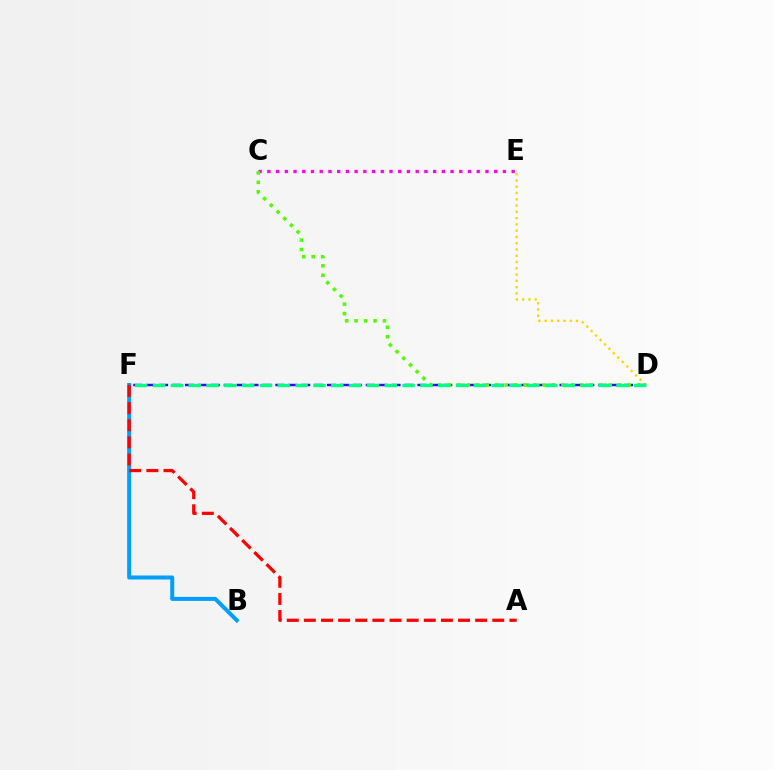{('C', 'E'): [{'color': '#ff00ed', 'line_style': 'dotted', 'thickness': 2.37}], ('B', 'F'): [{'color': '#009eff', 'line_style': 'solid', 'thickness': 2.89}], ('D', 'E'): [{'color': '#ffd500', 'line_style': 'dotted', 'thickness': 1.7}], ('D', 'F'): [{'color': '#3700ff', 'line_style': 'dashed', 'thickness': 1.75}, {'color': '#00ff86', 'line_style': 'dashed', 'thickness': 2.42}], ('A', 'F'): [{'color': '#ff0000', 'line_style': 'dashed', 'thickness': 2.33}], ('C', 'D'): [{'color': '#4fff00', 'line_style': 'dotted', 'thickness': 2.57}]}